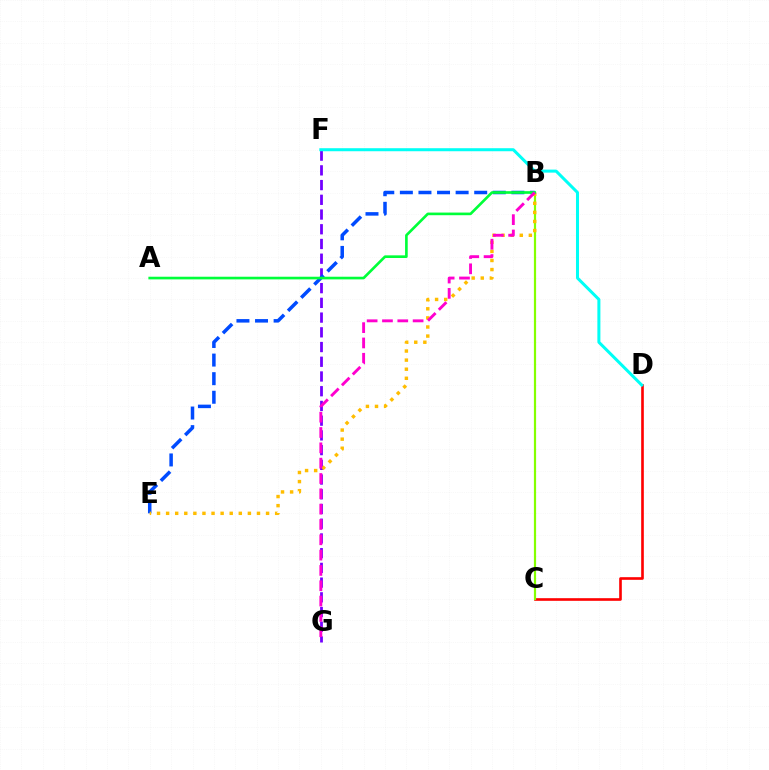{('F', 'G'): [{'color': '#7200ff', 'line_style': 'dashed', 'thickness': 2.0}], ('C', 'D'): [{'color': '#ff0000', 'line_style': 'solid', 'thickness': 1.9}], ('B', 'E'): [{'color': '#004bff', 'line_style': 'dashed', 'thickness': 2.53}, {'color': '#ffbd00', 'line_style': 'dotted', 'thickness': 2.47}], ('B', 'C'): [{'color': '#84ff00', 'line_style': 'solid', 'thickness': 1.59}], ('A', 'B'): [{'color': '#00ff39', 'line_style': 'solid', 'thickness': 1.91}], ('B', 'G'): [{'color': '#ff00cf', 'line_style': 'dashed', 'thickness': 2.08}], ('D', 'F'): [{'color': '#00fff6', 'line_style': 'solid', 'thickness': 2.18}]}